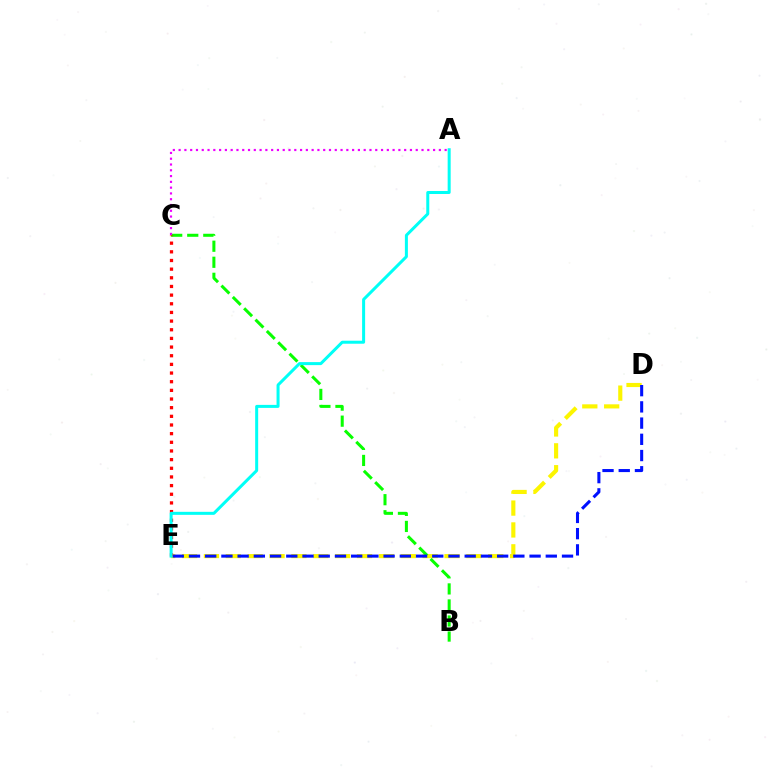{('D', 'E'): [{'color': '#fcf500', 'line_style': 'dashed', 'thickness': 2.97}, {'color': '#0010ff', 'line_style': 'dashed', 'thickness': 2.2}], ('B', 'C'): [{'color': '#08ff00', 'line_style': 'dashed', 'thickness': 2.18}], ('C', 'E'): [{'color': '#ff0000', 'line_style': 'dotted', 'thickness': 2.35}], ('A', 'E'): [{'color': '#00fff6', 'line_style': 'solid', 'thickness': 2.17}], ('A', 'C'): [{'color': '#ee00ff', 'line_style': 'dotted', 'thickness': 1.57}]}